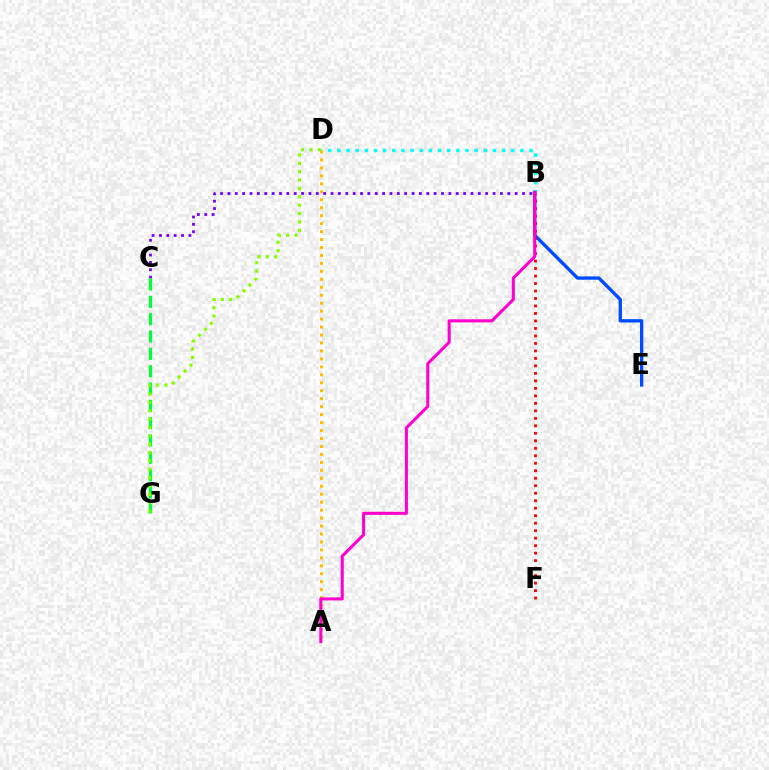{('B', 'C'): [{'color': '#7200ff', 'line_style': 'dotted', 'thickness': 2.0}], ('B', 'D'): [{'color': '#00fff6', 'line_style': 'dotted', 'thickness': 2.49}], ('C', 'G'): [{'color': '#00ff39', 'line_style': 'dashed', 'thickness': 2.35}], ('D', 'G'): [{'color': '#84ff00', 'line_style': 'dotted', 'thickness': 2.27}], ('A', 'D'): [{'color': '#ffbd00', 'line_style': 'dotted', 'thickness': 2.16}], ('B', 'E'): [{'color': '#004bff', 'line_style': 'solid', 'thickness': 2.39}], ('B', 'F'): [{'color': '#ff0000', 'line_style': 'dotted', 'thickness': 2.04}], ('A', 'B'): [{'color': '#ff00cf', 'line_style': 'solid', 'thickness': 2.21}]}